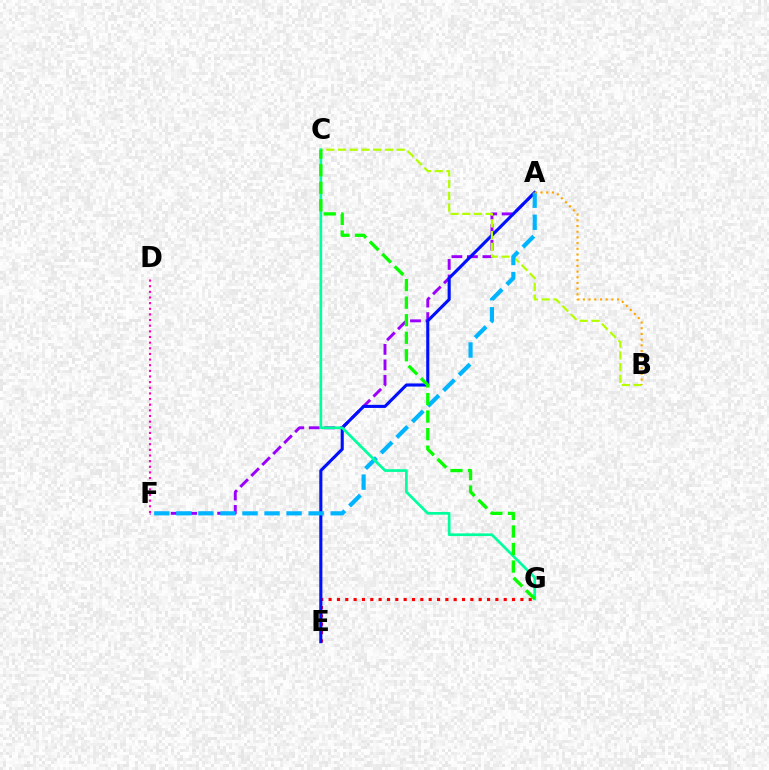{('A', 'F'): [{'color': '#9b00ff', 'line_style': 'dashed', 'thickness': 2.11}, {'color': '#00b5ff', 'line_style': 'dashed', 'thickness': 3.0}], ('E', 'G'): [{'color': '#ff0000', 'line_style': 'dotted', 'thickness': 2.27}], ('A', 'E'): [{'color': '#0010ff', 'line_style': 'solid', 'thickness': 2.23}], ('B', 'C'): [{'color': '#b3ff00', 'line_style': 'dashed', 'thickness': 1.59}], ('D', 'F'): [{'color': '#ff00bd', 'line_style': 'dotted', 'thickness': 1.53}], ('A', 'B'): [{'color': '#ffa500', 'line_style': 'dotted', 'thickness': 1.55}], ('C', 'G'): [{'color': '#00ff9d', 'line_style': 'solid', 'thickness': 1.95}, {'color': '#08ff00', 'line_style': 'dashed', 'thickness': 2.38}]}